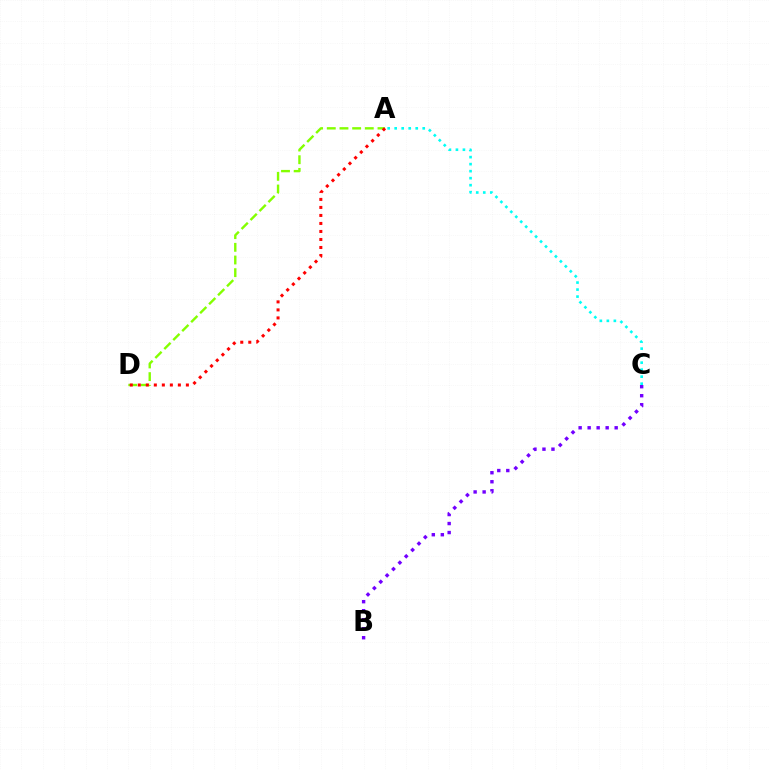{('B', 'C'): [{'color': '#7200ff', 'line_style': 'dotted', 'thickness': 2.45}], ('A', 'D'): [{'color': '#84ff00', 'line_style': 'dashed', 'thickness': 1.72}, {'color': '#ff0000', 'line_style': 'dotted', 'thickness': 2.18}], ('A', 'C'): [{'color': '#00fff6', 'line_style': 'dotted', 'thickness': 1.9}]}